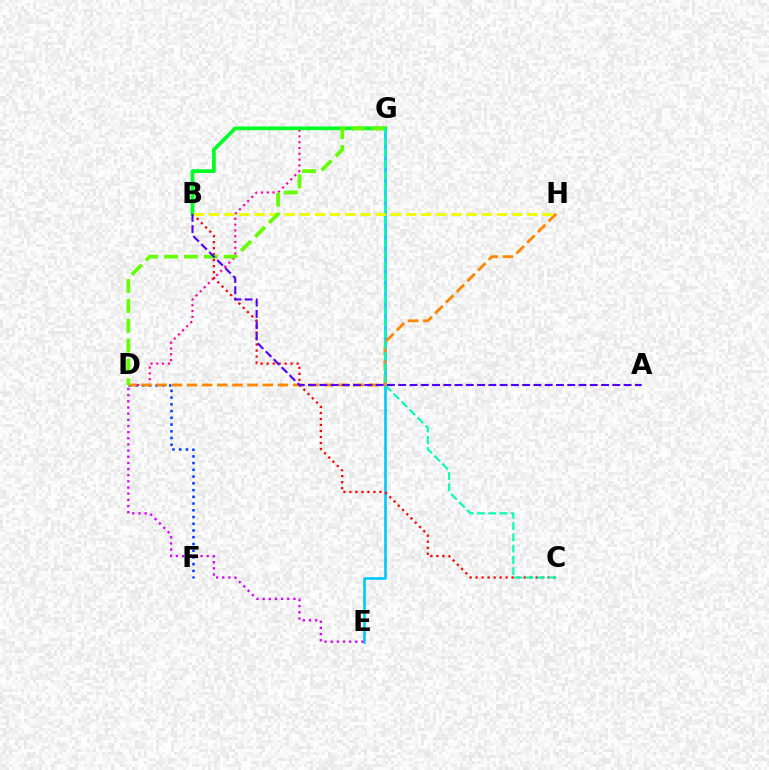{('E', 'G'): [{'color': '#00c7ff', 'line_style': 'solid', 'thickness': 1.88}], ('D', 'F'): [{'color': '#003fff', 'line_style': 'dotted', 'thickness': 1.83}], ('D', 'G'): [{'color': '#ff00a0', 'line_style': 'dotted', 'thickness': 1.57}, {'color': '#66ff00', 'line_style': 'dashed', 'thickness': 2.7}], ('D', 'H'): [{'color': '#ff8800', 'line_style': 'dashed', 'thickness': 2.06}], ('B', 'C'): [{'color': '#ff0000', 'line_style': 'dotted', 'thickness': 1.63}], ('B', 'G'): [{'color': '#00ff27', 'line_style': 'solid', 'thickness': 2.7}], ('B', 'H'): [{'color': '#eeff00', 'line_style': 'dashed', 'thickness': 2.06}], ('D', 'E'): [{'color': '#d600ff', 'line_style': 'dotted', 'thickness': 1.67}], ('C', 'G'): [{'color': '#00ffaf', 'line_style': 'dashed', 'thickness': 1.53}], ('A', 'B'): [{'color': '#4f00ff', 'line_style': 'dashed', 'thickness': 1.53}]}